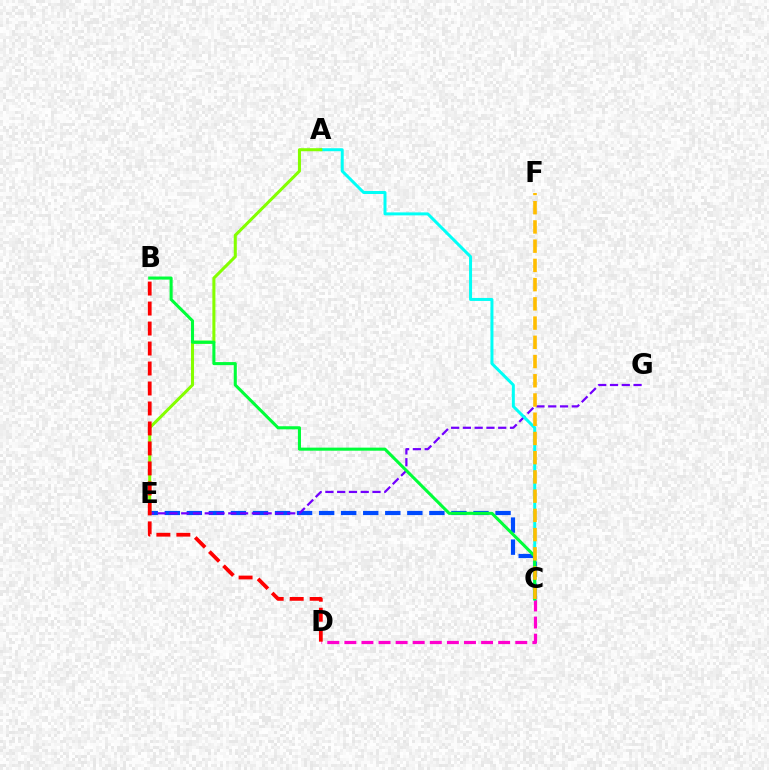{('C', 'E'): [{'color': '#004bff', 'line_style': 'dashed', 'thickness': 3.0}], ('E', 'G'): [{'color': '#7200ff', 'line_style': 'dashed', 'thickness': 1.6}], ('C', 'D'): [{'color': '#ff00cf', 'line_style': 'dashed', 'thickness': 2.32}], ('A', 'C'): [{'color': '#00fff6', 'line_style': 'solid', 'thickness': 2.15}], ('A', 'E'): [{'color': '#84ff00', 'line_style': 'solid', 'thickness': 2.19}], ('B', 'C'): [{'color': '#00ff39', 'line_style': 'solid', 'thickness': 2.21}], ('B', 'D'): [{'color': '#ff0000', 'line_style': 'dashed', 'thickness': 2.71}], ('C', 'F'): [{'color': '#ffbd00', 'line_style': 'dashed', 'thickness': 2.61}]}